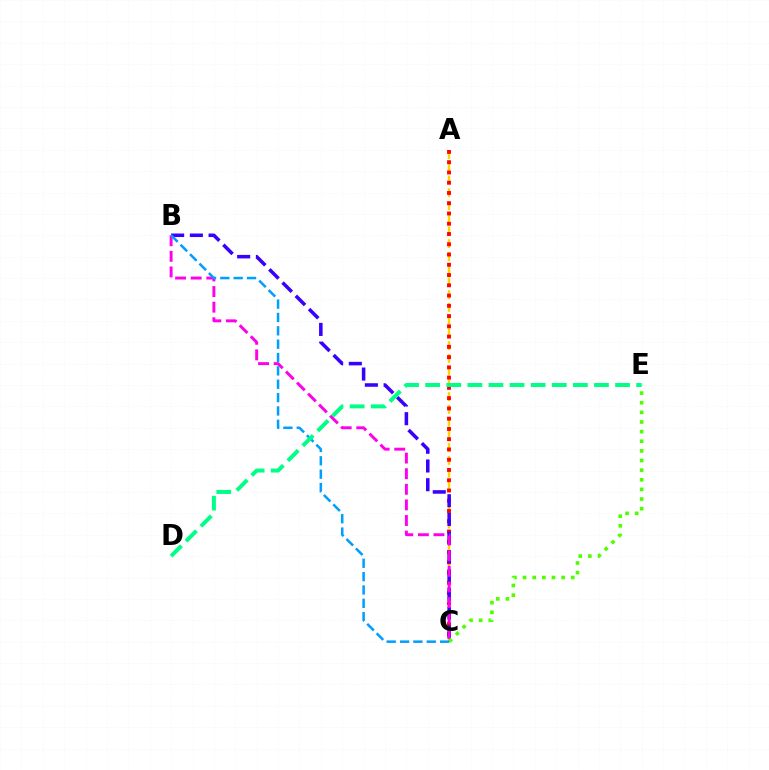{('A', 'C'): [{'color': '#ffd500', 'line_style': 'dashed', 'thickness': 1.73}, {'color': '#ff0000', 'line_style': 'dotted', 'thickness': 2.79}], ('B', 'C'): [{'color': '#3700ff', 'line_style': 'dashed', 'thickness': 2.54}, {'color': '#ff00ed', 'line_style': 'dashed', 'thickness': 2.12}, {'color': '#009eff', 'line_style': 'dashed', 'thickness': 1.81}], ('C', 'E'): [{'color': '#4fff00', 'line_style': 'dotted', 'thickness': 2.62}], ('D', 'E'): [{'color': '#00ff86', 'line_style': 'dashed', 'thickness': 2.87}]}